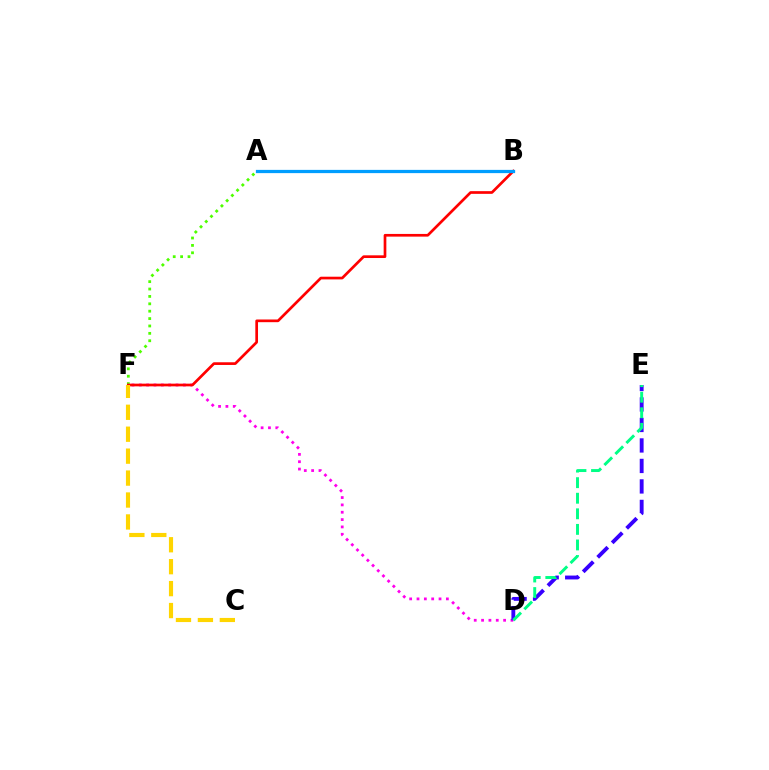{('D', 'F'): [{'color': '#ff00ed', 'line_style': 'dotted', 'thickness': 2.0}], ('D', 'E'): [{'color': '#3700ff', 'line_style': 'dashed', 'thickness': 2.78}, {'color': '#00ff86', 'line_style': 'dashed', 'thickness': 2.12}], ('A', 'F'): [{'color': '#4fff00', 'line_style': 'dotted', 'thickness': 2.01}], ('B', 'F'): [{'color': '#ff0000', 'line_style': 'solid', 'thickness': 1.94}], ('A', 'B'): [{'color': '#009eff', 'line_style': 'solid', 'thickness': 2.34}], ('C', 'F'): [{'color': '#ffd500', 'line_style': 'dashed', 'thickness': 2.98}]}